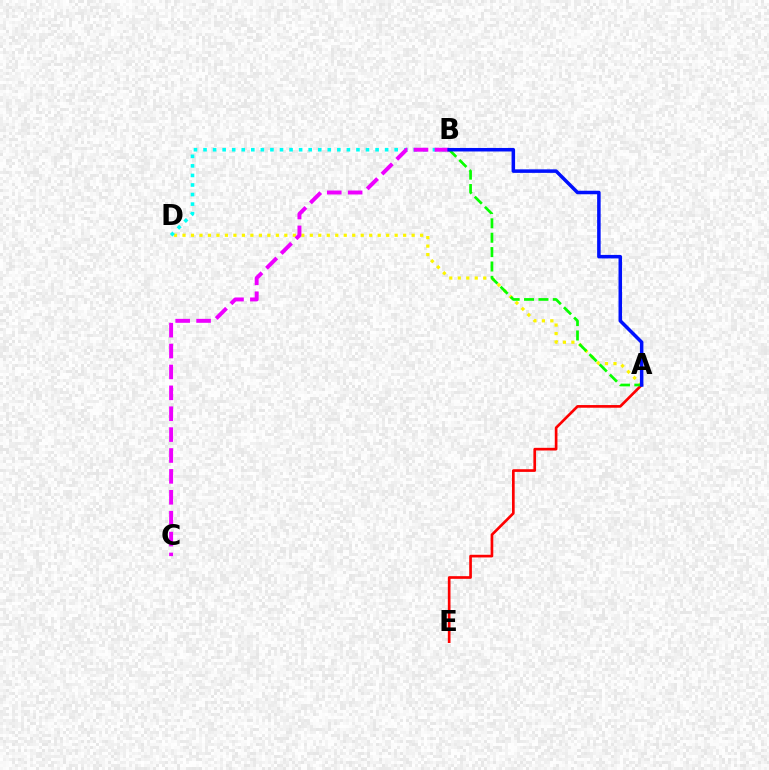{('A', 'D'): [{'color': '#fcf500', 'line_style': 'dotted', 'thickness': 2.31}], ('B', 'D'): [{'color': '#00fff6', 'line_style': 'dotted', 'thickness': 2.6}], ('A', 'E'): [{'color': '#ff0000', 'line_style': 'solid', 'thickness': 1.92}], ('B', 'C'): [{'color': '#ee00ff', 'line_style': 'dashed', 'thickness': 2.84}], ('A', 'B'): [{'color': '#08ff00', 'line_style': 'dashed', 'thickness': 1.95}, {'color': '#0010ff', 'line_style': 'solid', 'thickness': 2.53}]}